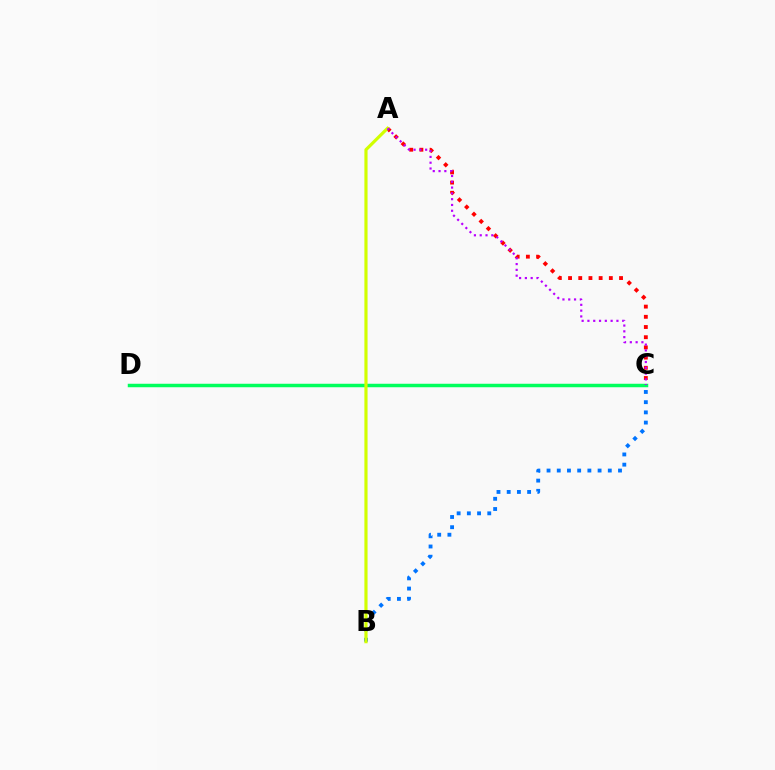{('B', 'C'): [{'color': '#0074ff', 'line_style': 'dotted', 'thickness': 2.77}], ('A', 'C'): [{'color': '#ff0000', 'line_style': 'dotted', 'thickness': 2.77}, {'color': '#b900ff', 'line_style': 'dotted', 'thickness': 1.58}], ('C', 'D'): [{'color': '#00ff5c', 'line_style': 'solid', 'thickness': 2.51}], ('A', 'B'): [{'color': '#d1ff00', 'line_style': 'solid', 'thickness': 2.28}]}